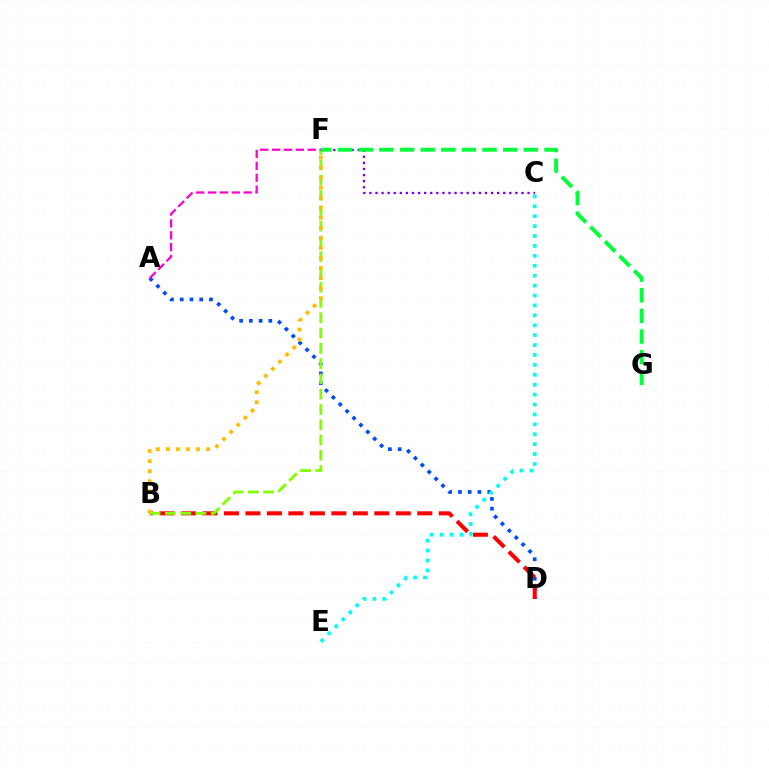{('A', 'D'): [{'color': '#004bff', 'line_style': 'dotted', 'thickness': 2.65}], ('B', 'D'): [{'color': '#ff0000', 'line_style': 'dashed', 'thickness': 2.92}], ('C', 'F'): [{'color': '#7200ff', 'line_style': 'dotted', 'thickness': 1.65}], ('C', 'E'): [{'color': '#00fff6', 'line_style': 'dotted', 'thickness': 2.69}], ('B', 'F'): [{'color': '#84ff00', 'line_style': 'dashed', 'thickness': 2.08}, {'color': '#ffbd00', 'line_style': 'dotted', 'thickness': 2.73}], ('A', 'F'): [{'color': '#ff00cf', 'line_style': 'dashed', 'thickness': 1.61}], ('F', 'G'): [{'color': '#00ff39', 'line_style': 'dashed', 'thickness': 2.8}]}